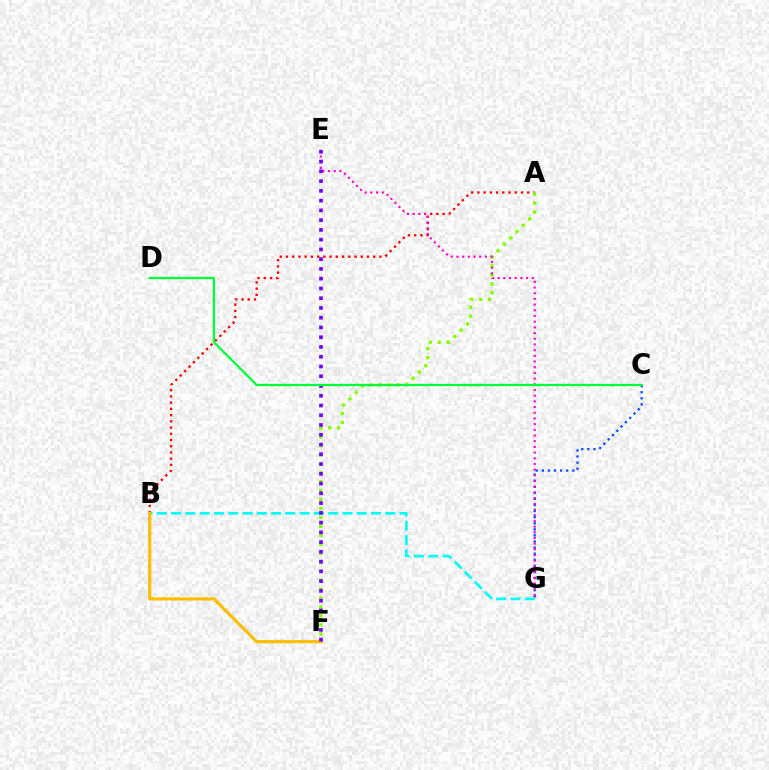{('A', 'B'): [{'color': '#ff0000', 'line_style': 'dotted', 'thickness': 1.69}], ('B', 'G'): [{'color': '#00fff6', 'line_style': 'dashed', 'thickness': 1.94}], ('B', 'F'): [{'color': '#ffbd00', 'line_style': 'solid', 'thickness': 2.29}], ('A', 'F'): [{'color': '#84ff00', 'line_style': 'dotted', 'thickness': 2.43}], ('C', 'G'): [{'color': '#004bff', 'line_style': 'dotted', 'thickness': 1.65}], ('E', 'G'): [{'color': '#ff00cf', 'line_style': 'dotted', 'thickness': 1.55}], ('E', 'F'): [{'color': '#7200ff', 'line_style': 'dotted', 'thickness': 2.65}], ('C', 'D'): [{'color': '#00ff39', 'line_style': 'solid', 'thickness': 1.63}]}